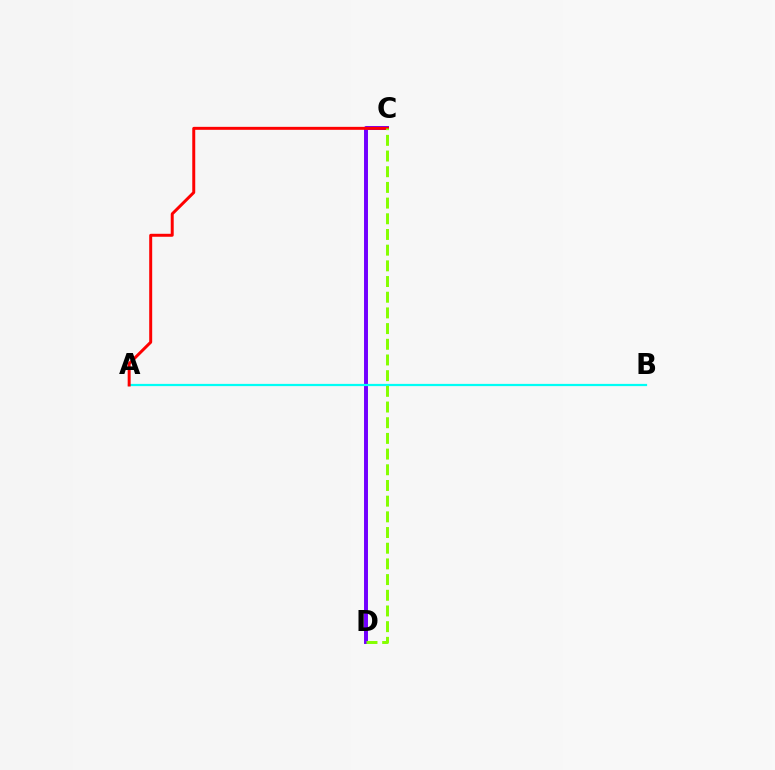{('C', 'D'): [{'color': '#7200ff', 'line_style': 'solid', 'thickness': 2.85}, {'color': '#84ff00', 'line_style': 'dashed', 'thickness': 2.13}], ('A', 'B'): [{'color': '#00fff6', 'line_style': 'solid', 'thickness': 1.6}], ('A', 'C'): [{'color': '#ff0000', 'line_style': 'solid', 'thickness': 2.14}]}